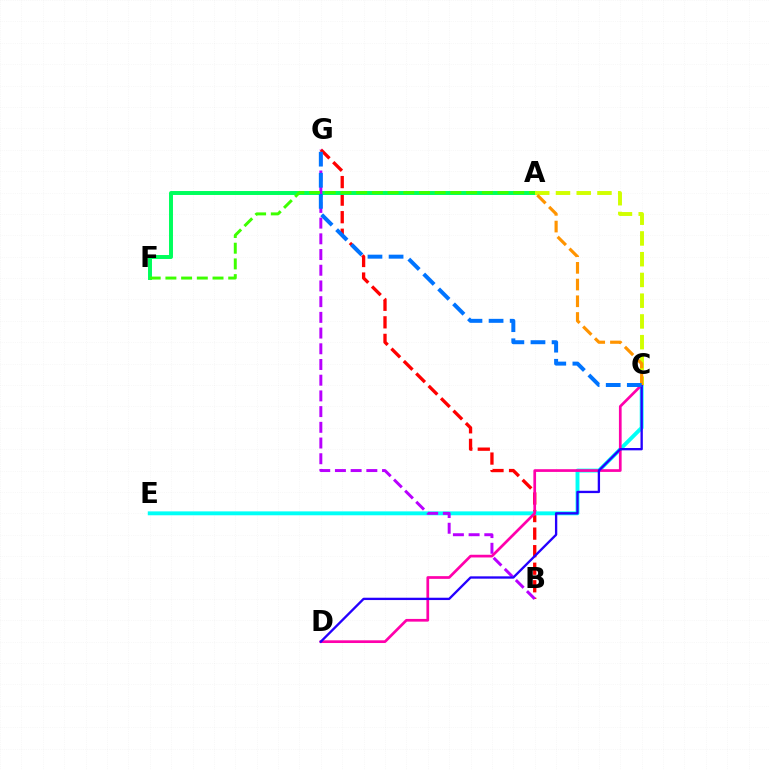{('B', 'G'): [{'color': '#ff0000', 'line_style': 'dashed', 'thickness': 2.38}, {'color': '#b900ff', 'line_style': 'dashed', 'thickness': 2.13}], ('C', 'E'): [{'color': '#00fff6', 'line_style': 'solid', 'thickness': 2.81}], ('A', 'F'): [{'color': '#00ff5c', 'line_style': 'solid', 'thickness': 2.85}, {'color': '#3dff00', 'line_style': 'dashed', 'thickness': 2.13}], ('C', 'D'): [{'color': '#ff00ac', 'line_style': 'solid', 'thickness': 1.95}, {'color': '#2500ff', 'line_style': 'solid', 'thickness': 1.68}], ('A', 'C'): [{'color': '#d1ff00', 'line_style': 'dashed', 'thickness': 2.82}, {'color': '#ff9400', 'line_style': 'dashed', 'thickness': 2.27}], ('C', 'G'): [{'color': '#0074ff', 'line_style': 'dashed', 'thickness': 2.87}]}